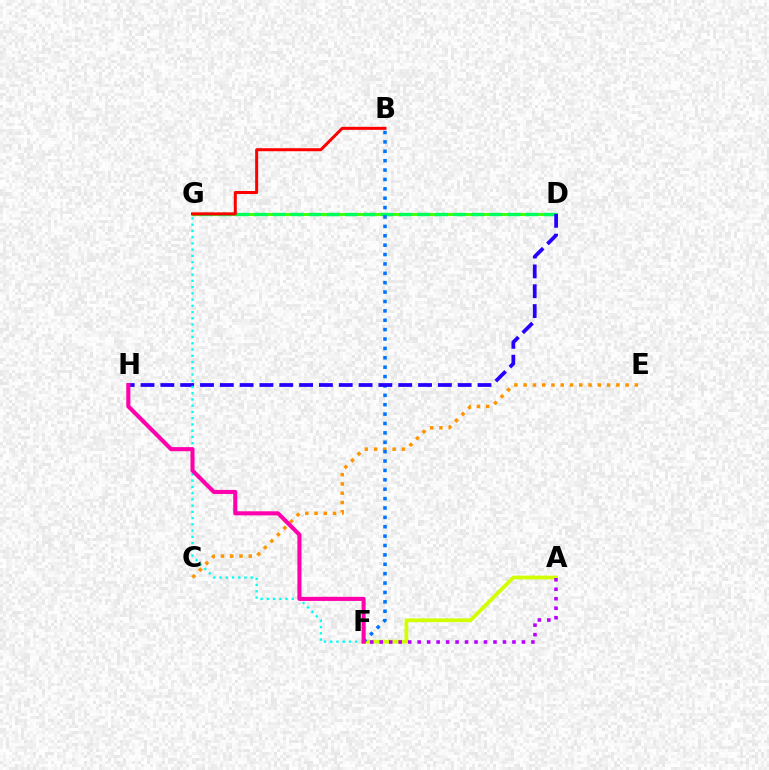{('A', 'F'): [{'color': '#d1ff00', 'line_style': 'solid', 'thickness': 2.71}, {'color': '#b900ff', 'line_style': 'dotted', 'thickness': 2.58}], ('D', 'G'): [{'color': '#3dff00', 'line_style': 'solid', 'thickness': 2.07}, {'color': '#00ff5c', 'line_style': 'dashed', 'thickness': 2.46}], ('C', 'E'): [{'color': '#ff9400', 'line_style': 'dotted', 'thickness': 2.52}], ('B', 'G'): [{'color': '#ff0000', 'line_style': 'solid', 'thickness': 2.17}], ('B', 'F'): [{'color': '#0074ff', 'line_style': 'dotted', 'thickness': 2.55}], ('D', 'H'): [{'color': '#2500ff', 'line_style': 'dashed', 'thickness': 2.69}], ('F', 'G'): [{'color': '#00fff6', 'line_style': 'dotted', 'thickness': 1.7}], ('F', 'H'): [{'color': '#ff00ac', 'line_style': 'solid', 'thickness': 2.94}]}